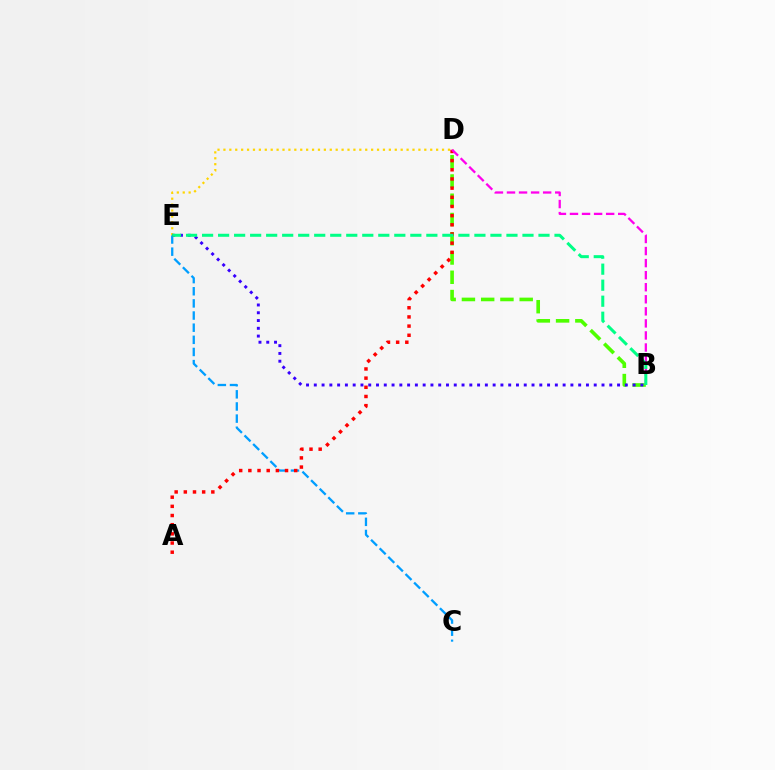{('B', 'D'): [{'color': '#4fff00', 'line_style': 'dashed', 'thickness': 2.62}, {'color': '#ff00ed', 'line_style': 'dashed', 'thickness': 1.64}], ('C', 'E'): [{'color': '#009eff', 'line_style': 'dashed', 'thickness': 1.65}], ('D', 'E'): [{'color': '#ffd500', 'line_style': 'dotted', 'thickness': 1.61}], ('A', 'D'): [{'color': '#ff0000', 'line_style': 'dotted', 'thickness': 2.49}], ('B', 'E'): [{'color': '#3700ff', 'line_style': 'dotted', 'thickness': 2.11}, {'color': '#00ff86', 'line_style': 'dashed', 'thickness': 2.18}]}